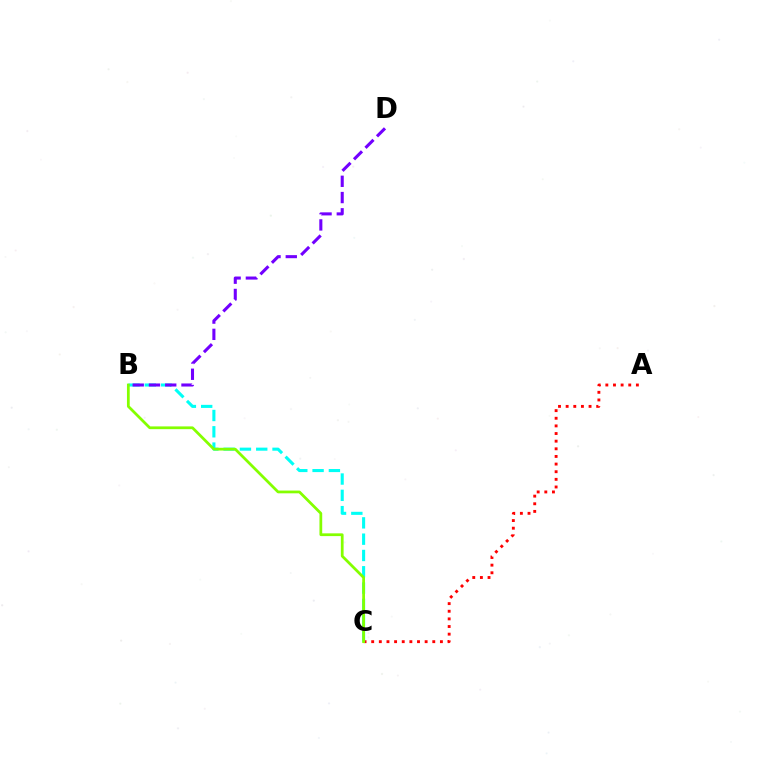{('A', 'C'): [{'color': '#ff0000', 'line_style': 'dotted', 'thickness': 2.07}], ('B', 'C'): [{'color': '#00fff6', 'line_style': 'dashed', 'thickness': 2.21}, {'color': '#84ff00', 'line_style': 'solid', 'thickness': 1.98}], ('B', 'D'): [{'color': '#7200ff', 'line_style': 'dashed', 'thickness': 2.21}]}